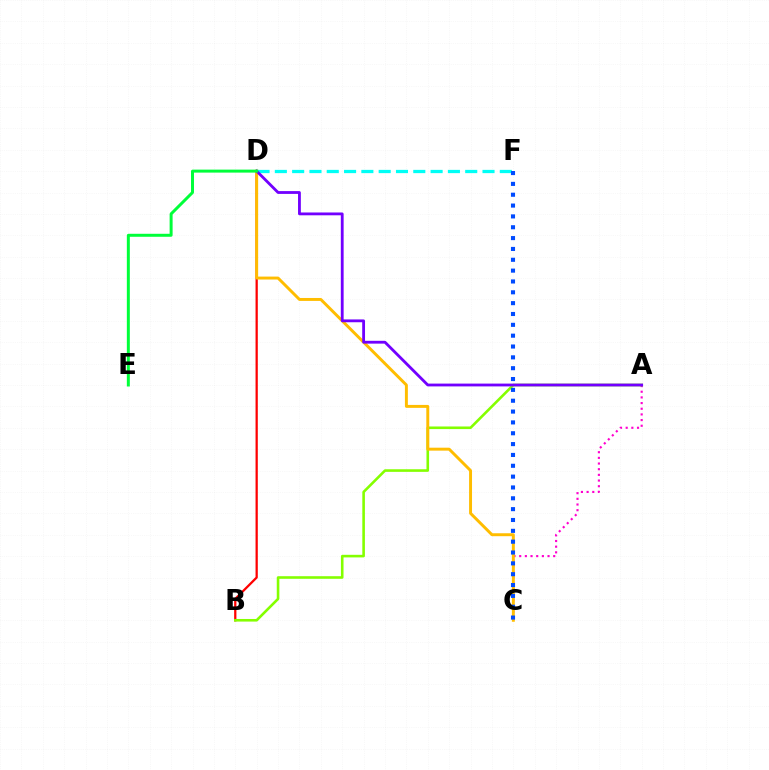{('B', 'D'): [{'color': '#ff0000', 'line_style': 'solid', 'thickness': 1.63}], ('A', 'C'): [{'color': '#ff00cf', 'line_style': 'dotted', 'thickness': 1.54}], ('A', 'B'): [{'color': '#84ff00', 'line_style': 'solid', 'thickness': 1.87}], ('C', 'D'): [{'color': '#ffbd00', 'line_style': 'solid', 'thickness': 2.12}], ('D', 'F'): [{'color': '#00fff6', 'line_style': 'dashed', 'thickness': 2.35}], ('C', 'F'): [{'color': '#004bff', 'line_style': 'dotted', 'thickness': 2.95}], ('A', 'D'): [{'color': '#7200ff', 'line_style': 'solid', 'thickness': 2.03}], ('D', 'E'): [{'color': '#00ff39', 'line_style': 'solid', 'thickness': 2.15}]}